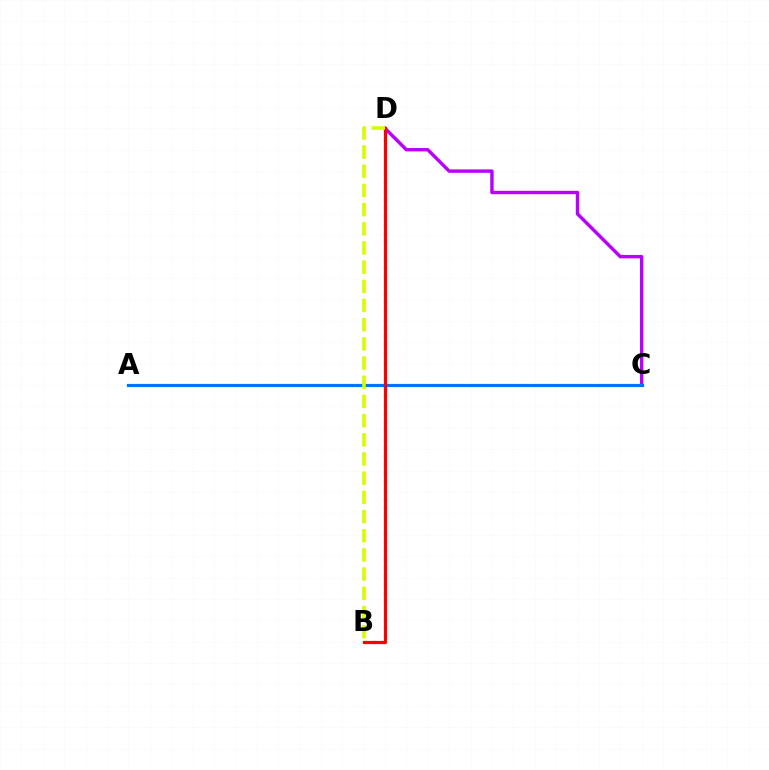{('B', 'D'): [{'color': '#00ff5c', 'line_style': 'dotted', 'thickness': 2.33}, {'color': '#ff0000', 'line_style': 'solid', 'thickness': 2.3}, {'color': '#d1ff00', 'line_style': 'dashed', 'thickness': 2.61}], ('C', 'D'): [{'color': '#b900ff', 'line_style': 'solid', 'thickness': 2.45}], ('A', 'C'): [{'color': '#0074ff', 'line_style': 'solid', 'thickness': 2.29}]}